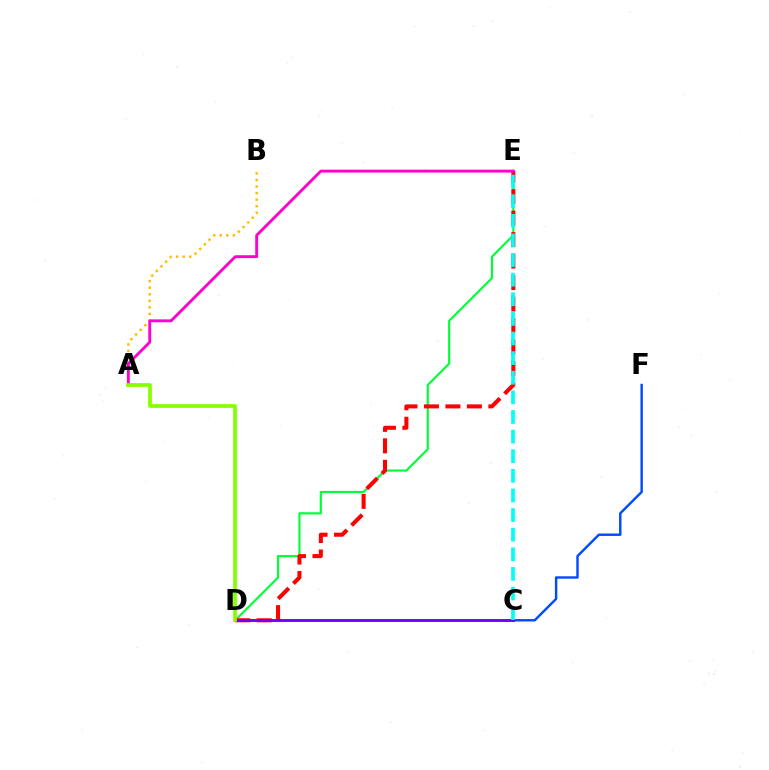{('C', 'F'): [{'color': '#004bff', 'line_style': 'solid', 'thickness': 1.75}], ('A', 'B'): [{'color': '#ffbd00', 'line_style': 'dotted', 'thickness': 1.78}], ('D', 'E'): [{'color': '#00ff39', 'line_style': 'solid', 'thickness': 1.55}, {'color': '#ff0000', 'line_style': 'dashed', 'thickness': 2.92}], ('C', 'D'): [{'color': '#7200ff', 'line_style': 'solid', 'thickness': 2.09}], ('C', 'E'): [{'color': '#00fff6', 'line_style': 'dashed', 'thickness': 2.66}], ('A', 'E'): [{'color': '#ff00cf', 'line_style': 'solid', 'thickness': 2.07}], ('A', 'D'): [{'color': '#84ff00', 'line_style': 'solid', 'thickness': 2.68}]}